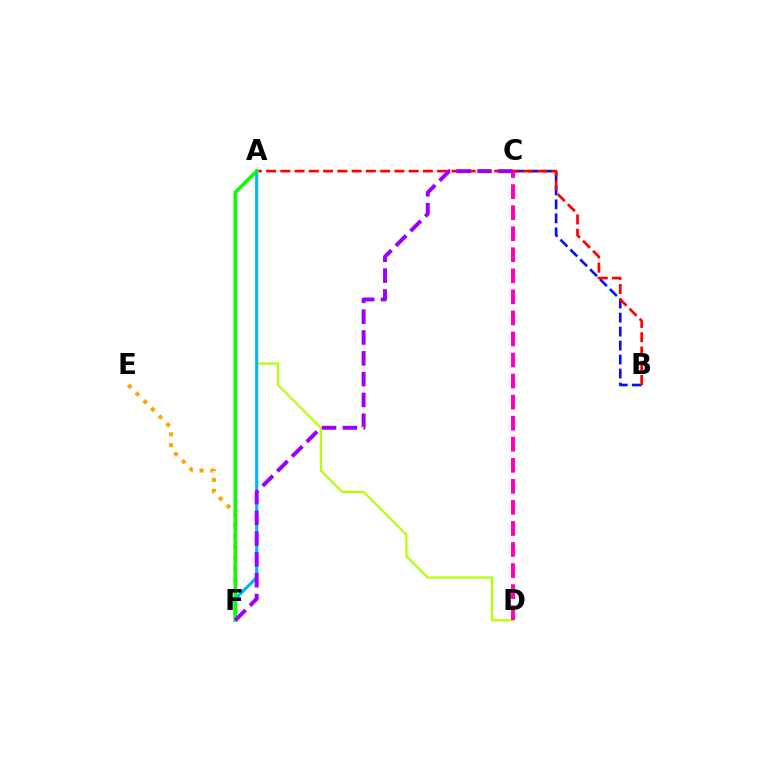{('E', 'F'): [{'color': '#ffa500', 'line_style': 'dotted', 'thickness': 2.94}], ('A', 'D'): [{'color': '#b3ff00', 'line_style': 'solid', 'thickness': 1.58}], ('B', 'C'): [{'color': '#0010ff', 'line_style': 'dashed', 'thickness': 1.9}], ('A', 'B'): [{'color': '#ff0000', 'line_style': 'dashed', 'thickness': 1.94}], ('A', 'F'): [{'color': '#00ff9d', 'line_style': 'solid', 'thickness': 1.91}, {'color': '#00b5ff', 'line_style': 'solid', 'thickness': 2.24}, {'color': '#08ff00', 'line_style': 'solid', 'thickness': 2.51}], ('C', 'D'): [{'color': '#ff00bd', 'line_style': 'dashed', 'thickness': 2.86}], ('C', 'F'): [{'color': '#9b00ff', 'line_style': 'dashed', 'thickness': 2.83}]}